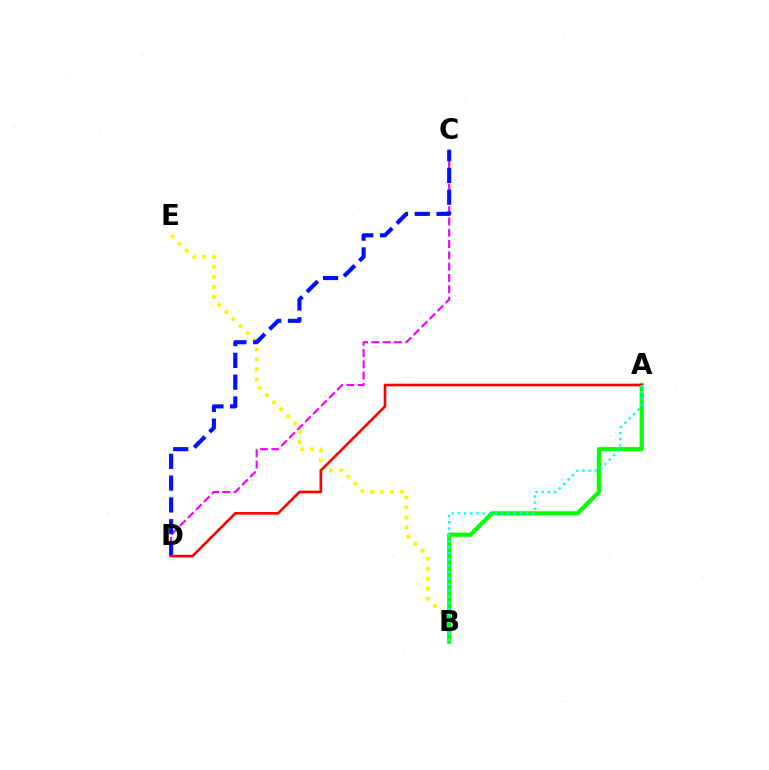{('C', 'D'): [{'color': '#ee00ff', 'line_style': 'dashed', 'thickness': 1.54}, {'color': '#0010ff', 'line_style': 'dashed', 'thickness': 2.96}], ('B', 'E'): [{'color': '#fcf500', 'line_style': 'dotted', 'thickness': 2.72}], ('A', 'B'): [{'color': '#08ff00', 'line_style': 'solid', 'thickness': 2.99}, {'color': '#00fff6', 'line_style': 'dotted', 'thickness': 1.68}], ('A', 'D'): [{'color': '#ff0000', 'line_style': 'solid', 'thickness': 1.9}]}